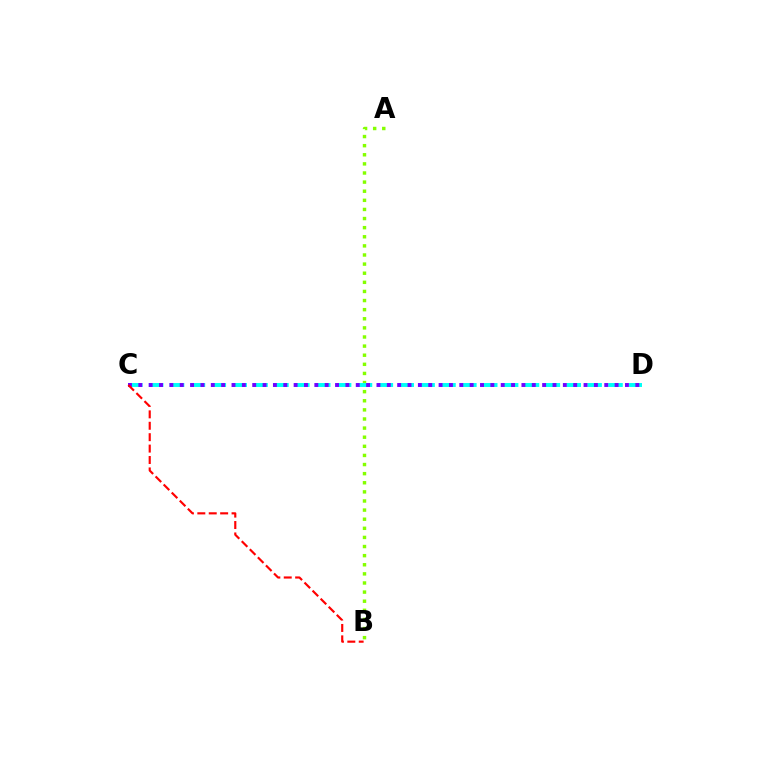{('A', 'B'): [{'color': '#84ff00', 'line_style': 'dotted', 'thickness': 2.48}], ('C', 'D'): [{'color': '#00fff6', 'line_style': 'dashed', 'thickness': 2.84}, {'color': '#7200ff', 'line_style': 'dotted', 'thickness': 2.81}], ('B', 'C'): [{'color': '#ff0000', 'line_style': 'dashed', 'thickness': 1.55}]}